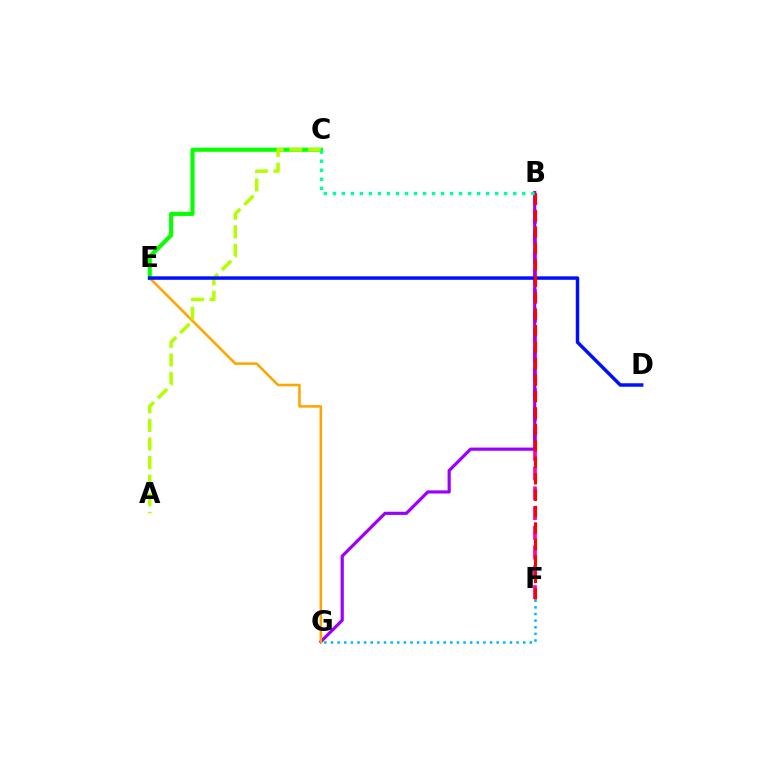{('B', 'F'): [{'color': '#ff00bd', 'line_style': 'dashed', 'thickness': 2.68}, {'color': '#ff0000', 'line_style': 'dashed', 'thickness': 2.23}], ('C', 'E'): [{'color': '#08ff00', 'line_style': 'solid', 'thickness': 2.97}], ('B', 'G'): [{'color': '#9b00ff', 'line_style': 'solid', 'thickness': 2.29}], ('E', 'G'): [{'color': '#ffa500', 'line_style': 'solid', 'thickness': 1.85}], ('A', 'C'): [{'color': '#b3ff00', 'line_style': 'dashed', 'thickness': 2.52}], ('F', 'G'): [{'color': '#00b5ff', 'line_style': 'dotted', 'thickness': 1.8}], ('D', 'E'): [{'color': '#0010ff', 'line_style': 'solid', 'thickness': 2.5}], ('B', 'C'): [{'color': '#00ff9d', 'line_style': 'dotted', 'thickness': 2.45}]}